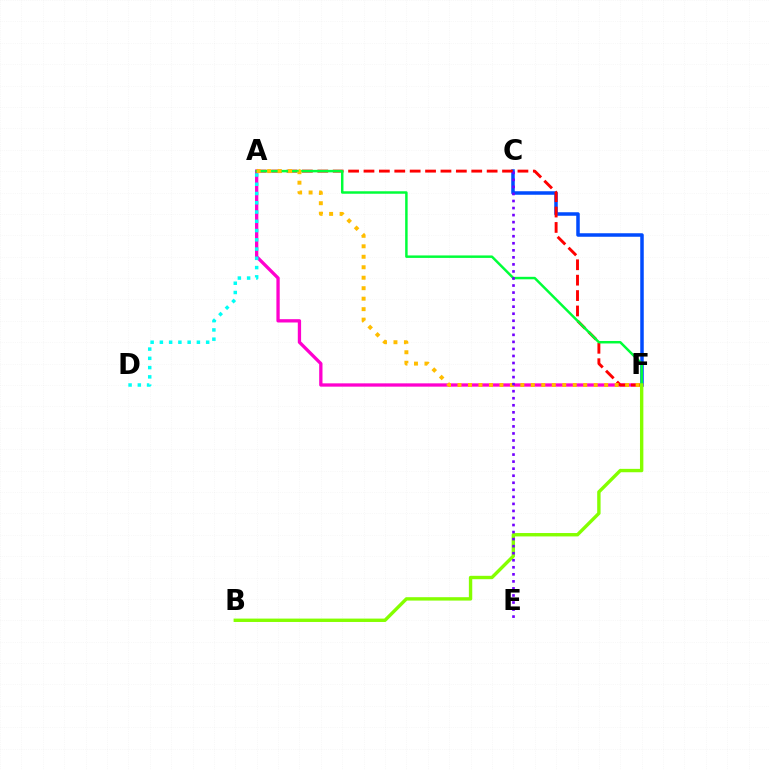{('C', 'F'): [{'color': '#004bff', 'line_style': 'solid', 'thickness': 2.52}], ('A', 'F'): [{'color': '#ff00cf', 'line_style': 'solid', 'thickness': 2.38}, {'color': '#ff0000', 'line_style': 'dashed', 'thickness': 2.09}, {'color': '#00ff39', 'line_style': 'solid', 'thickness': 1.78}, {'color': '#ffbd00', 'line_style': 'dotted', 'thickness': 2.85}], ('B', 'F'): [{'color': '#84ff00', 'line_style': 'solid', 'thickness': 2.44}], ('C', 'E'): [{'color': '#7200ff', 'line_style': 'dotted', 'thickness': 1.91}], ('A', 'D'): [{'color': '#00fff6', 'line_style': 'dotted', 'thickness': 2.52}]}